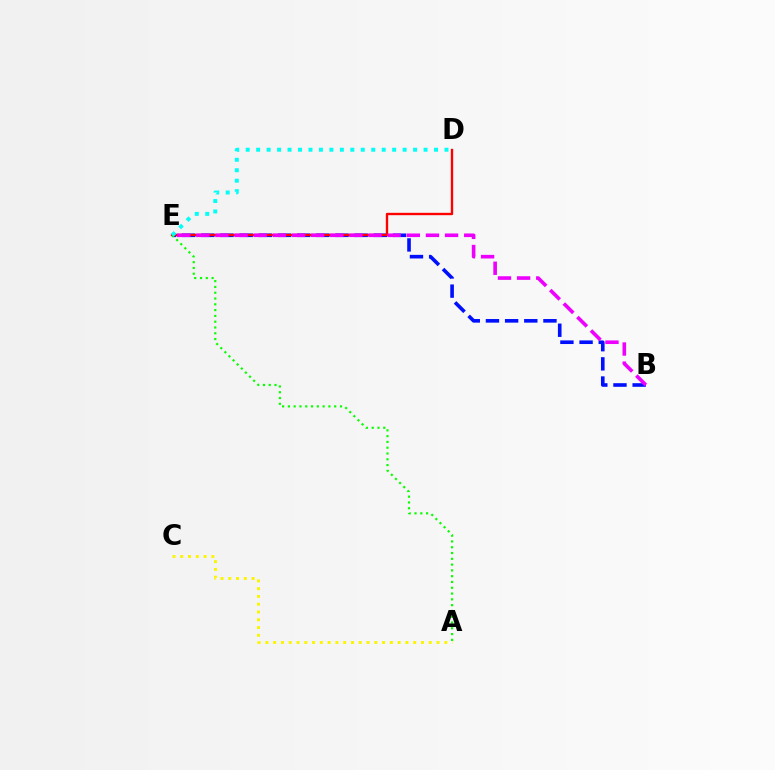{('A', 'C'): [{'color': '#fcf500', 'line_style': 'dotted', 'thickness': 2.11}], ('B', 'E'): [{'color': '#0010ff', 'line_style': 'dashed', 'thickness': 2.6}, {'color': '#ee00ff', 'line_style': 'dashed', 'thickness': 2.6}], ('D', 'E'): [{'color': '#ff0000', 'line_style': 'solid', 'thickness': 1.7}, {'color': '#00fff6', 'line_style': 'dotted', 'thickness': 2.84}], ('A', 'E'): [{'color': '#08ff00', 'line_style': 'dotted', 'thickness': 1.57}]}